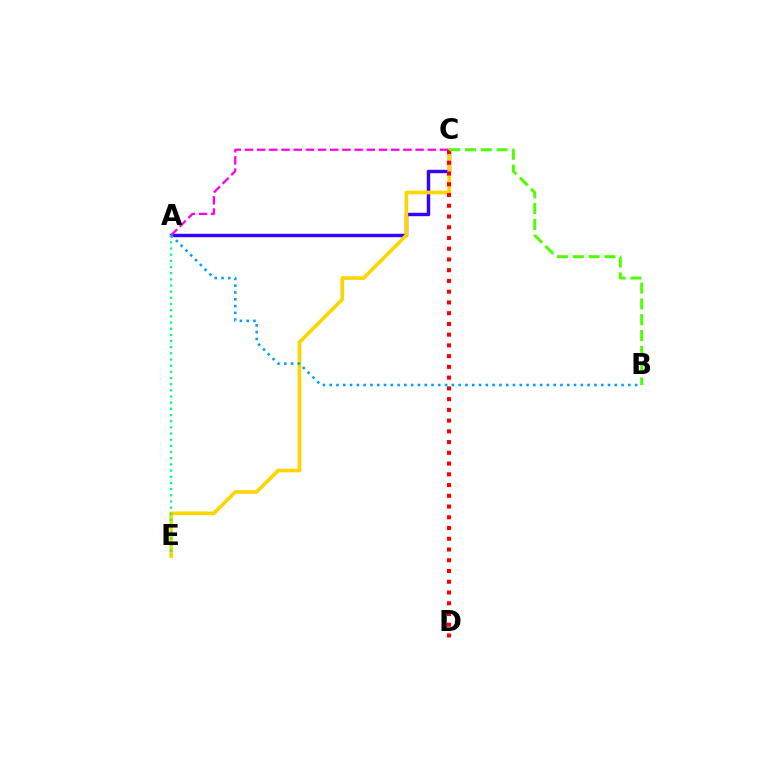{('A', 'C'): [{'color': '#3700ff', 'line_style': 'solid', 'thickness': 2.46}, {'color': '#ff00ed', 'line_style': 'dashed', 'thickness': 1.66}], ('C', 'E'): [{'color': '#ffd500', 'line_style': 'solid', 'thickness': 2.63}], ('C', 'D'): [{'color': '#ff0000', 'line_style': 'dotted', 'thickness': 2.92}], ('A', 'E'): [{'color': '#00ff86', 'line_style': 'dotted', 'thickness': 1.68}], ('B', 'C'): [{'color': '#4fff00', 'line_style': 'dashed', 'thickness': 2.15}], ('A', 'B'): [{'color': '#009eff', 'line_style': 'dotted', 'thickness': 1.84}]}